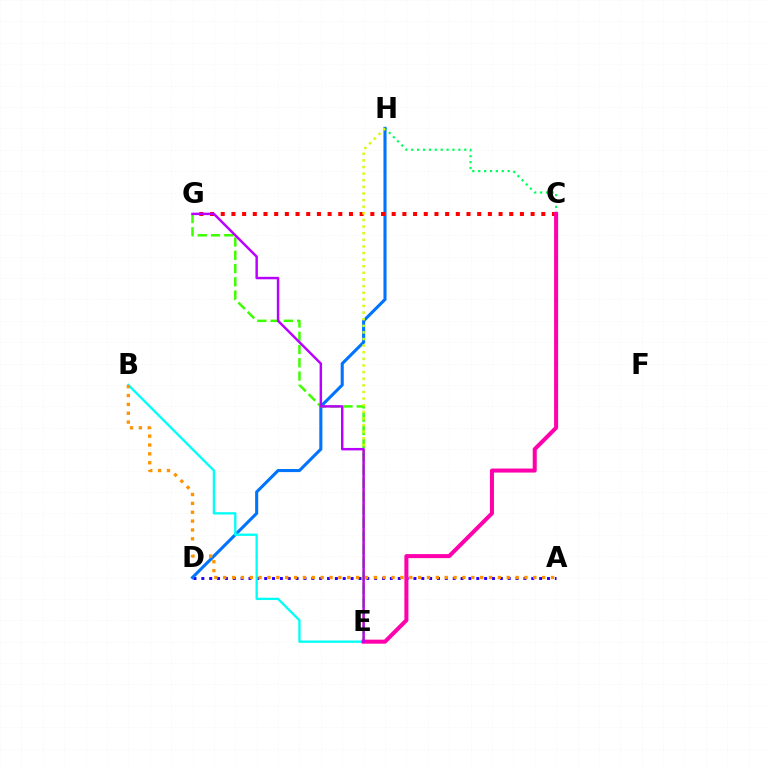{('A', 'D'): [{'color': '#2500ff', 'line_style': 'dotted', 'thickness': 2.13}], ('C', 'H'): [{'color': '#00ff5c', 'line_style': 'dotted', 'thickness': 1.6}], ('D', 'H'): [{'color': '#0074ff', 'line_style': 'solid', 'thickness': 2.22}], ('C', 'G'): [{'color': '#ff0000', 'line_style': 'dotted', 'thickness': 2.9}], ('B', 'E'): [{'color': '#00fff6', 'line_style': 'solid', 'thickness': 1.68}], ('E', 'G'): [{'color': '#3dff00', 'line_style': 'dashed', 'thickness': 1.8}, {'color': '#b900ff', 'line_style': 'solid', 'thickness': 1.77}], ('A', 'B'): [{'color': '#ff9400', 'line_style': 'dotted', 'thickness': 2.41}], ('E', 'H'): [{'color': '#d1ff00', 'line_style': 'dotted', 'thickness': 1.8}], ('C', 'E'): [{'color': '#ff00ac', 'line_style': 'solid', 'thickness': 2.9}]}